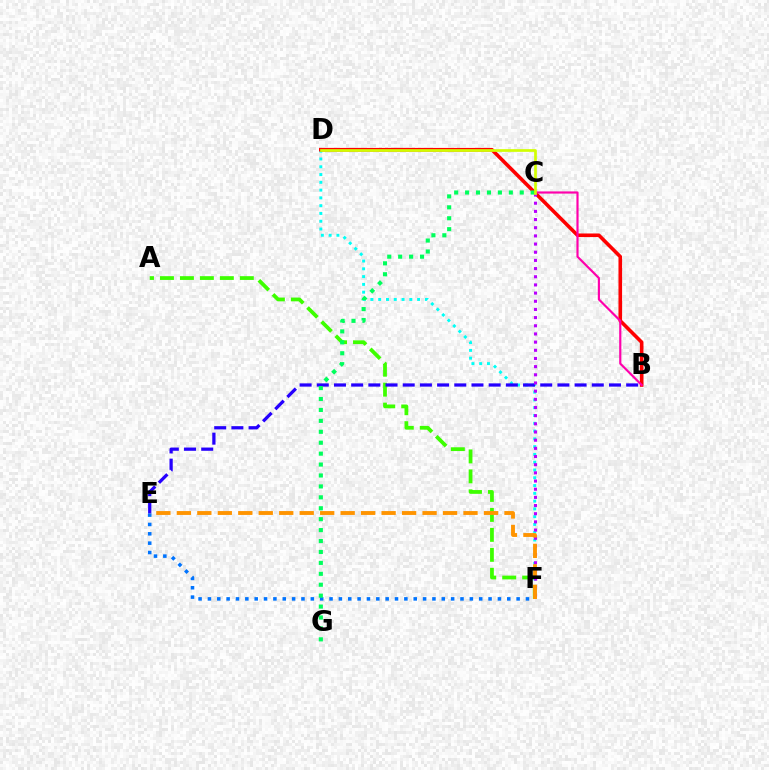{('D', 'F'): [{'color': '#00fff6', 'line_style': 'dotted', 'thickness': 2.11}], ('B', 'D'): [{'color': '#ff0000', 'line_style': 'solid', 'thickness': 2.59}], ('A', 'F'): [{'color': '#3dff00', 'line_style': 'dashed', 'thickness': 2.71}], ('E', 'F'): [{'color': '#0074ff', 'line_style': 'dotted', 'thickness': 2.54}, {'color': '#ff9400', 'line_style': 'dashed', 'thickness': 2.78}], ('B', 'C'): [{'color': '#ff00ac', 'line_style': 'solid', 'thickness': 1.56}], ('B', 'E'): [{'color': '#2500ff', 'line_style': 'dashed', 'thickness': 2.33}], ('C', 'F'): [{'color': '#b900ff', 'line_style': 'dotted', 'thickness': 2.22}], ('C', 'G'): [{'color': '#00ff5c', 'line_style': 'dotted', 'thickness': 2.97}], ('C', 'D'): [{'color': '#d1ff00', 'line_style': 'solid', 'thickness': 1.94}]}